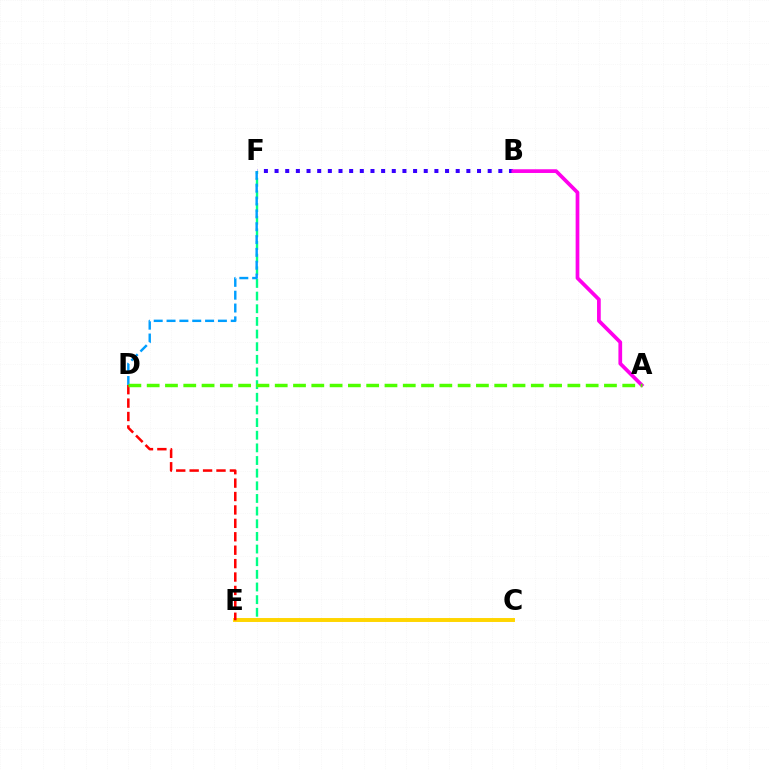{('E', 'F'): [{'color': '#00ff86', 'line_style': 'dashed', 'thickness': 1.72}], ('C', 'E'): [{'color': '#ffd500', 'line_style': 'solid', 'thickness': 2.83}], ('D', 'E'): [{'color': '#ff0000', 'line_style': 'dashed', 'thickness': 1.82}], ('B', 'F'): [{'color': '#3700ff', 'line_style': 'dotted', 'thickness': 2.9}], ('D', 'F'): [{'color': '#009eff', 'line_style': 'dashed', 'thickness': 1.74}], ('A', 'B'): [{'color': '#ff00ed', 'line_style': 'solid', 'thickness': 2.68}], ('A', 'D'): [{'color': '#4fff00', 'line_style': 'dashed', 'thickness': 2.48}]}